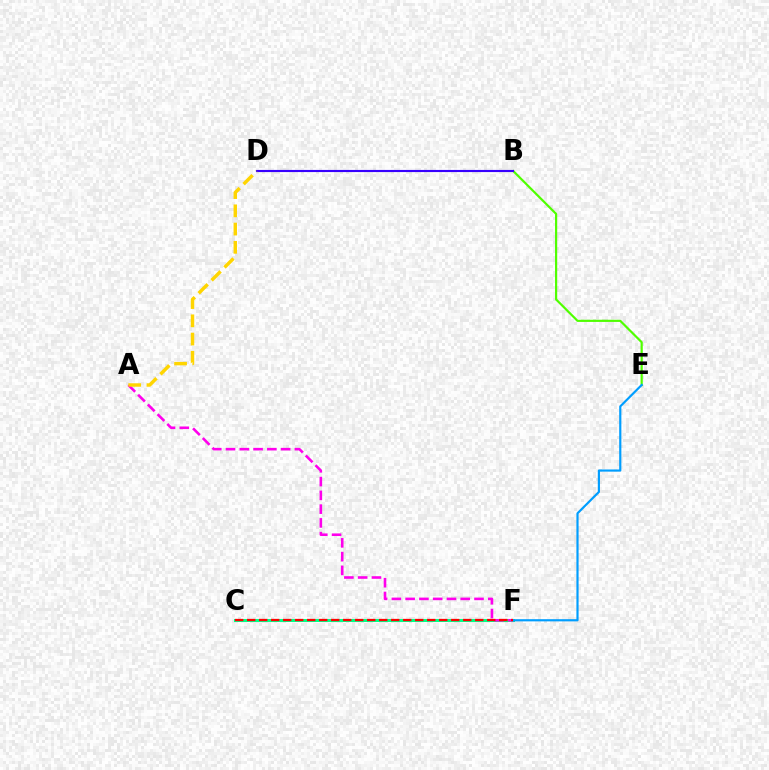{('B', 'E'): [{'color': '#4fff00', 'line_style': 'solid', 'thickness': 1.58}], ('C', 'F'): [{'color': '#00ff86', 'line_style': 'solid', 'thickness': 2.18}, {'color': '#ff0000', 'line_style': 'dashed', 'thickness': 1.63}], ('B', 'D'): [{'color': '#3700ff', 'line_style': 'solid', 'thickness': 1.54}], ('A', 'F'): [{'color': '#ff00ed', 'line_style': 'dashed', 'thickness': 1.87}], ('E', 'F'): [{'color': '#009eff', 'line_style': 'solid', 'thickness': 1.57}], ('A', 'D'): [{'color': '#ffd500', 'line_style': 'dashed', 'thickness': 2.48}]}